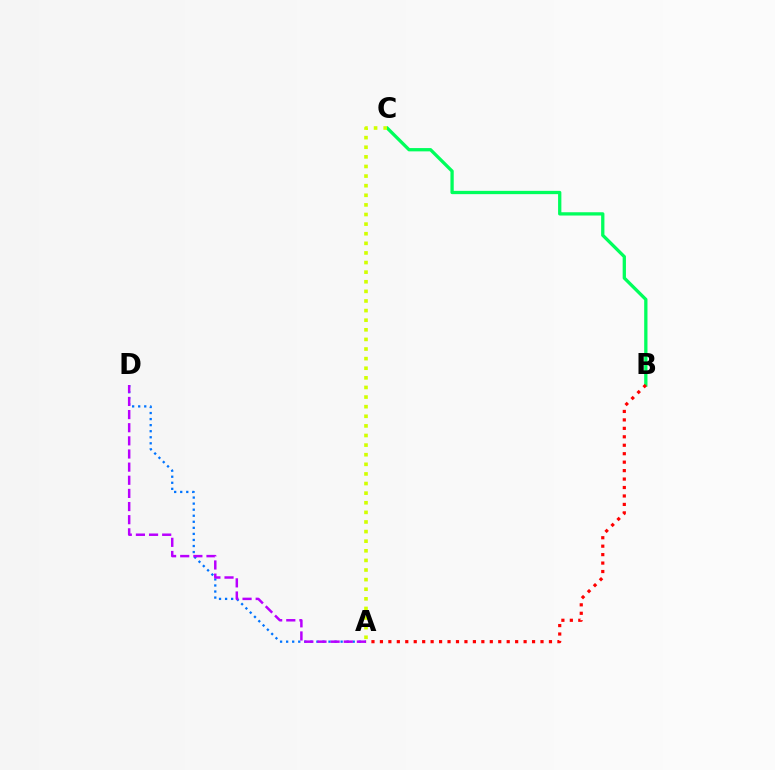{('A', 'D'): [{'color': '#0074ff', 'line_style': 'dotted', 'thickness': 1.64}, {'color': '#b900ff', 'line_style': 'dashed', 'thickness': 1.78}], ('B', 'C'): [{'color': '#00ff5c', 'line_style': 'solid', 'thickness': 2.37}], ('A', 'C'): [{'color': '#d1ff00', 'line_style': 'dotted', 'thickness': 2.61}], ('A', 'B'): [{'color': '#ff0000', 'line_style': 'dotted', 'thickness': 2.3}]}